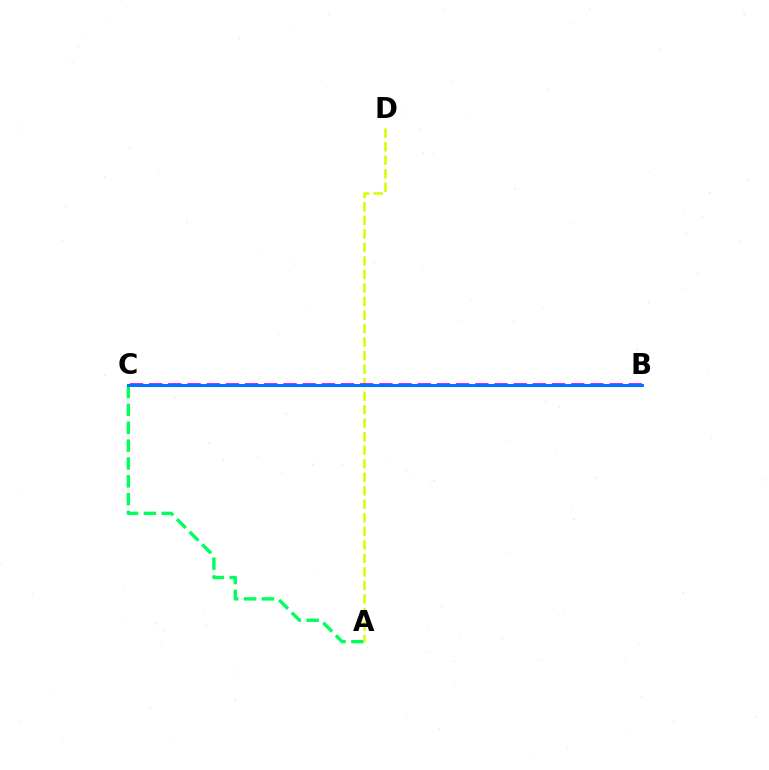{('A', 'C'): [{'color': '#00ff5c', 'line_style': 'dashed', 'thickness': 2.43}], ('A', 'D'): [{'color': '#d1ff00', 'line_style': 'dashed', 'thickness': 1.84}], ('B', 'C'): [{'color': '#ff0000', 'line_style': 'dashed', 'thickness': 2.14}, {'color': '#b900ff', 'line_style': 'dashed', 'thickness': 2.61}, {'color': '#0074ff', 'line_style': 'solid', 'thickness': 2.11}]}